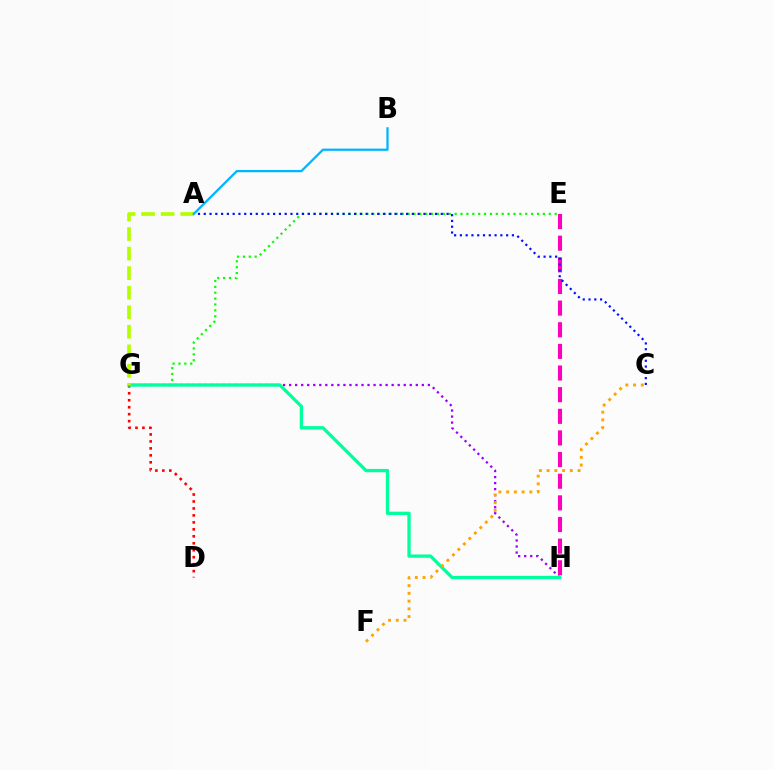{('D', 'G'): [{'color': '#ff0000', 'line_style': 'dotted', 'thickness': 1.89}], ('E', 'H'): [{'color': '#ff00bd', 'line_style': 'dashed', 'thickness': 2.94}], ('G', 'H'): [{'color': '#9b00ff', 'line_style': 'dotted', 'thickness': 1.64}, {'color': '#00ff9d', 'line_style': 'solid', 'thickness': 2.38}], ('E', 'G'): [{'color': '#08ff00', 'line_style': 'dotted', 'thickness': 1.6}], ('A', 'G'): [{'color': '#b3ff00', 'line_style': 'dashed', 'thickness': 2.66}], ('A', 'C'): [{'color': '#0010ff', 'line_style': 'dotted', 'thickness': 1.57}], ('A', 'B'): [{'color': '#00b5ff', 'line_style': 'solid', 'thickness': 1.63}], ('C', 'F'): [{'color': '#ffa500', 'line_style': 'dotted', 'thickness': 2.1}]}